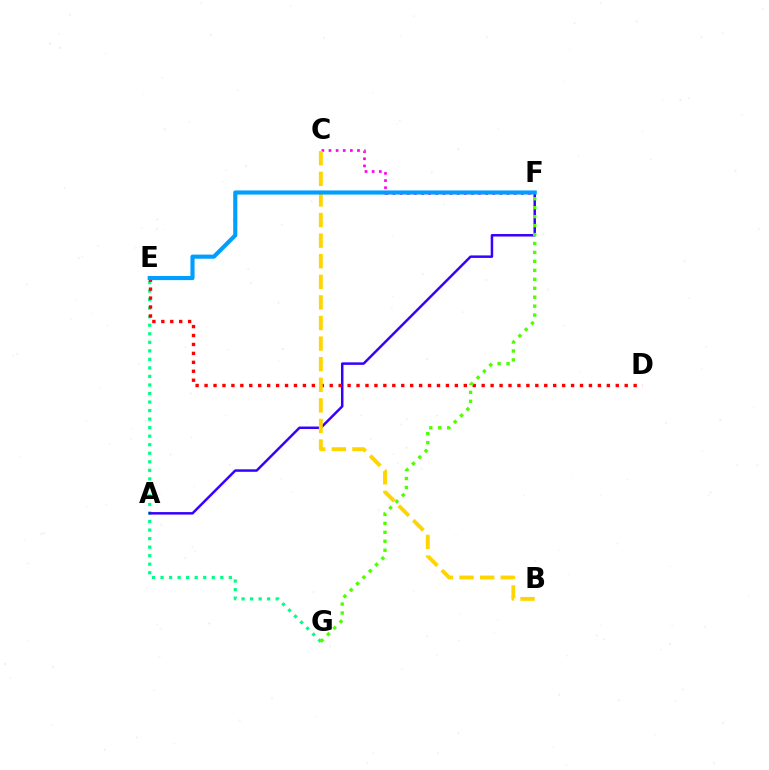{('E', 'G'): [{'color': '#00ff86', 'line_style': 'dotted', 'thickness': 2.32}], ('A', 'F'): [{'color': '#3700ff', 'line_style': 'solid', 'thickness': 1.8}], ('D', 'E'): [{'color': '#ff0000', 'line_style': 'dotted', 'thickness': 2.43}], ('C', 'F'): [{'color': '#ff00ed', 'line_style': 'dotted', 'thickness': 1.94}], ('B', 'C'): [{'color': '#ffd500', 'line_style': 'dashed', 'thickness': 2.8}], ('F', 'G'): [{'color': '#4fff00', 'line_style': 'dotted', 'thickness': 2.43}], ('E', 'F'): [{'color': '#009eff', 'line_style': 'solid', 'thickness': 2.97}]}